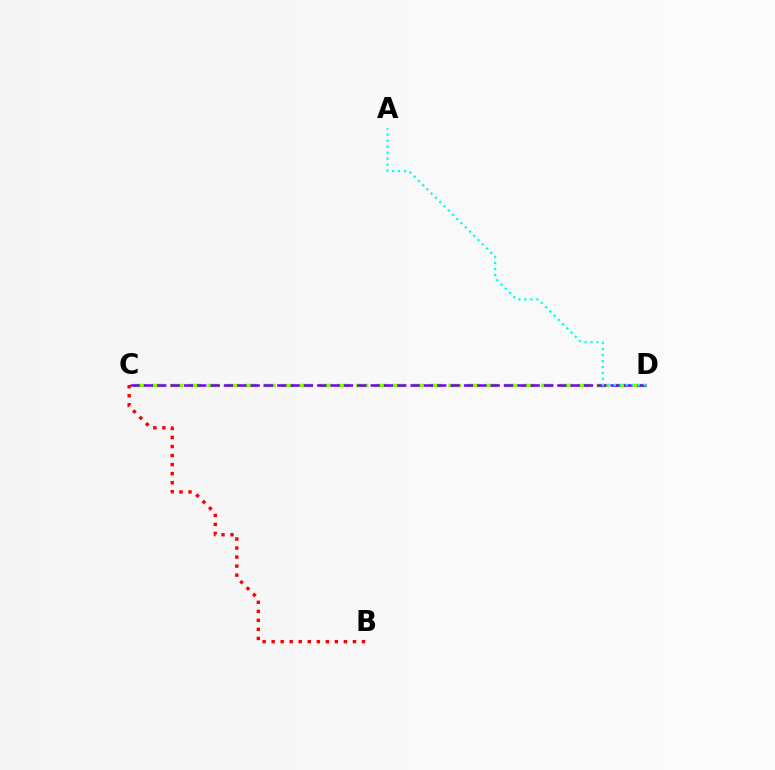{('C', 'D'): [{'color': '#84ff00', 'line_style': 'dashed', 'thickness': 2.52}, {'color': '#7200ff', 'line_style': 'dashed', 'thickness': 1.81}], ('B', 'C'): [{'color': '#ff0000', 'line_style': 'dotted', 'thickness': 2.45}], ('A', 'D'): [{'color': '#00fff6', 'line_style': 'dotted', 'thickness': 1.63}]}